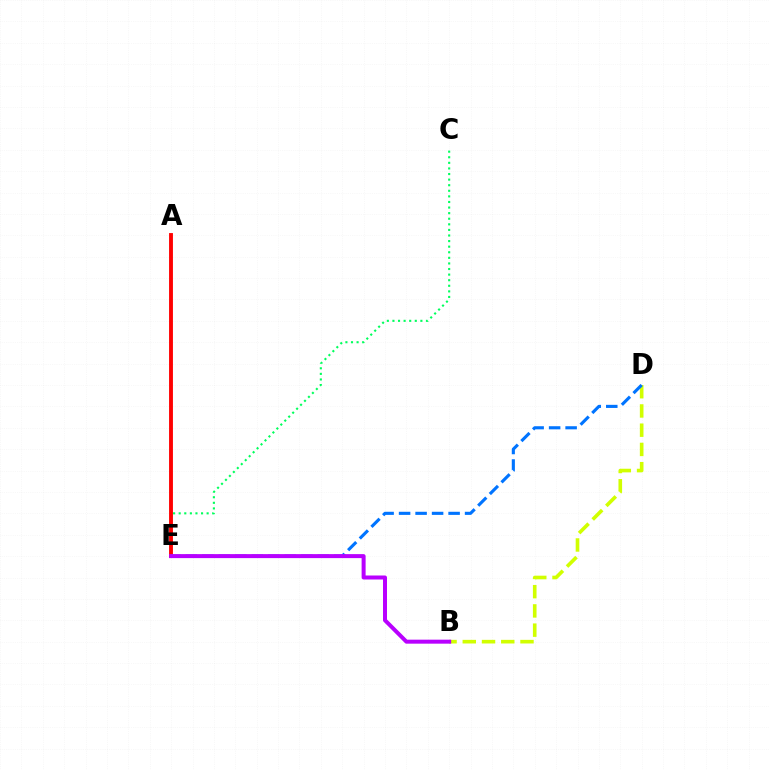{('C', 'E'): [{'color': '#00ff5c', 'line_style': 'dotted', 'thickness': 1.52}], ('A', 'E'): [{'color': '#ff0000', 'line_style': 'solid', 'thickness': 2.78}], ('B', 'D'): [{'color': '#d1ff00', 'line_style': 'dashed', 'thickness': 2.61}], ('D', 'E'): [{'color': '#0074ff', 'line_style': 'dashed', 'thickness': 2.24}], ('B', 'E'): [{'color': '#b900ff', 'line_style': 'solid', 'thickness': 2.88}]}